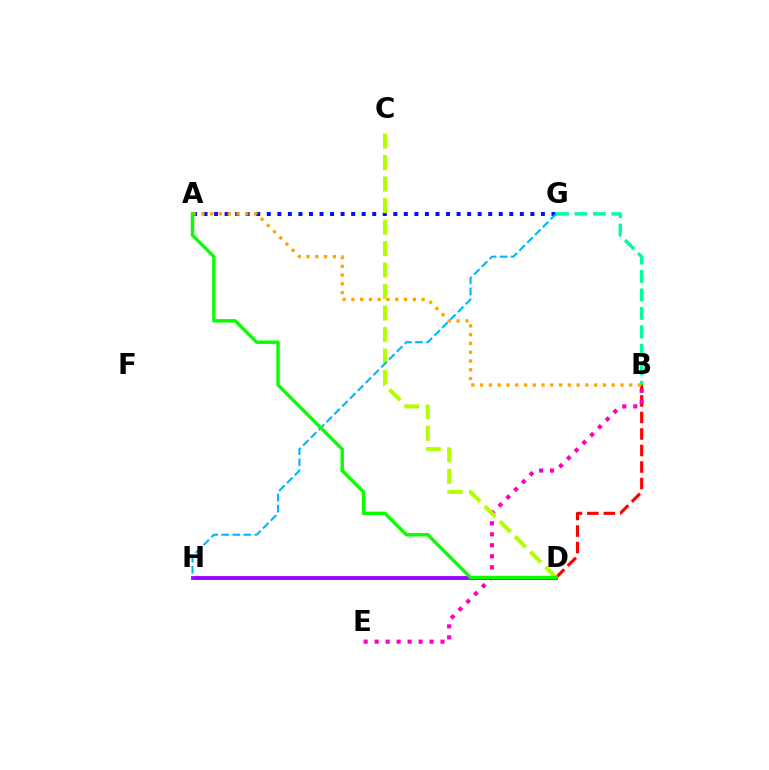{('D', 'H'): [{'color': '#9b00ff', 'line_style': 'solid', 'thickness': 2.77}], ('A', 'G'): [{'color': '#0010ff', 'line_style': 'dotted', 'thickness': 2.86}], ('B', 'G'): [{'color': '#00ff9d', 'line_style': 'dashed', 'thickness': 2.51}], ('B', 'D'): [{'color': '#ff0000', 'line_style': 'dashed', 'thickness': 2.24}], ('B', 'E'): [{'color': '#ff00bd', 'line_style': 'dotted', 'thickness': 2.98}], ('C', 'D'): [{'color': '#b3ff00', 'line_style': 'dashed', 'thickness': 2.92}], ('G', 'H'): [{'color': '#00b5ff', 'line_style': 'dashed', 'thickness': 1.5}], ('A', 'B'): [{'color': '#ffa500', 'line_style': 'dotted', 'thickness': 2.38}], ('A', 'D'): [{'color': '#08ff00', 'line_style': 'solid', 'thickness': 2.46}]}